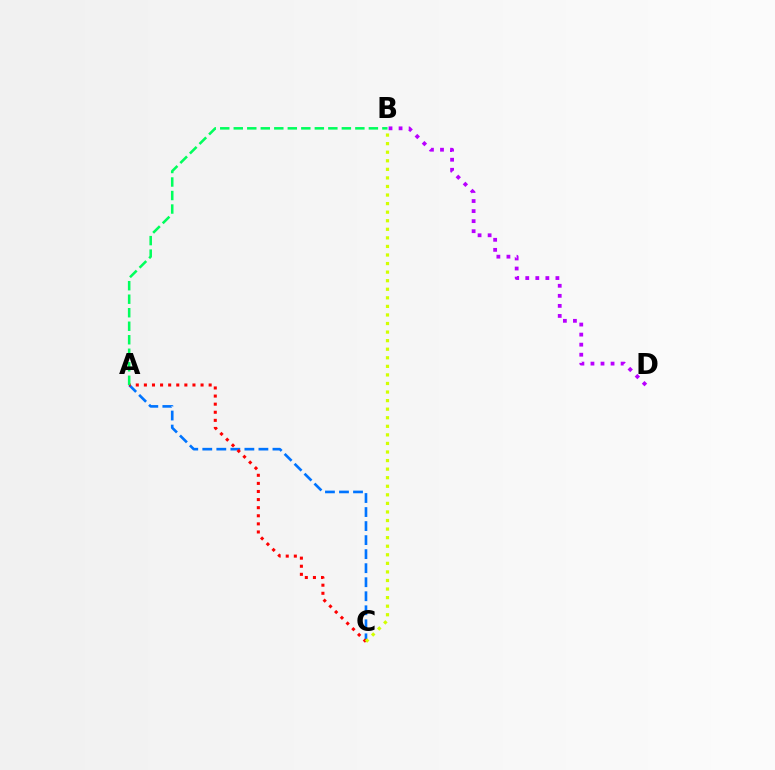{('A', 'C'): [{'color': '#0074ff', 'line_style': 'dashed', 'thickness': 1.91}, {'color': '#ff0000', 'line_style': 'dotted', 'thickness': 2.2}], ('A', 'B'): [{'color': '#00ff5c', 'line_style': 'dashed', 'thickness': 1.84}], ('B', 'C'): [{'color': '#d1ff00', 'line_style': 'dotted', 'thickness': 2.33}], ('B', 'D'): [{'color': '#b900ff', 'line_style': 'dotted', 'thickness': 2.73}]}